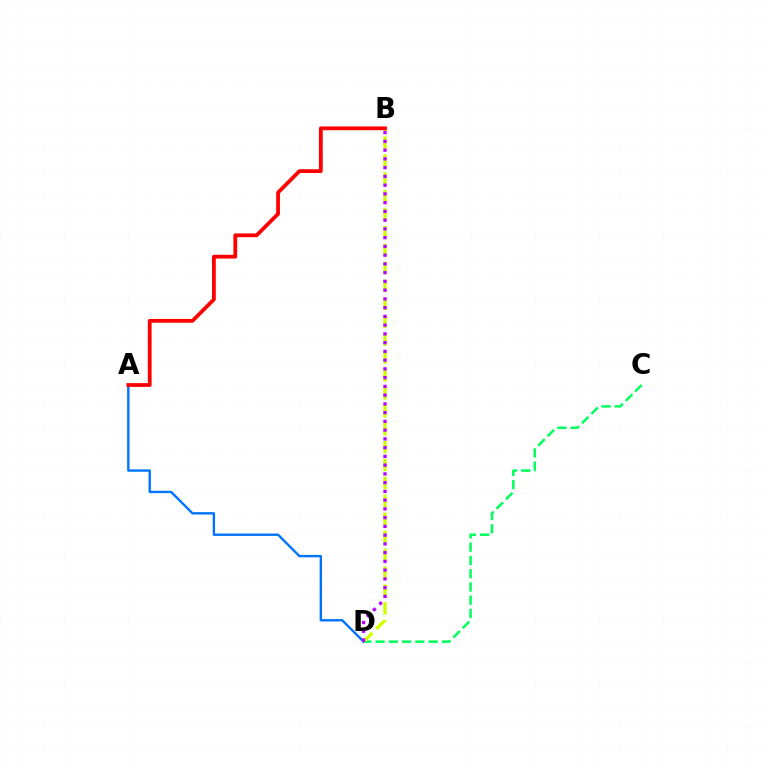{('C', 'D'): [{'color': '#00ff5c', 'line_style': 'dashed', 'thickness': 1.8}], ('B', 'D'): [{'color': '#d1ff00', 'line_style': 'dashed', 'thickness': 2.43}, {'color': '#b900ff', 'line_style': 'dotted', 'thickness': 2.38}], ('A', 'D'): [{'color': '#0074ff', 'line_style': 'solid', 'thickness': 1.71}], ('A', 'B'): [{'color': '#ff0000', 'line_style': 'solid', 'thickness': 2.72}]}